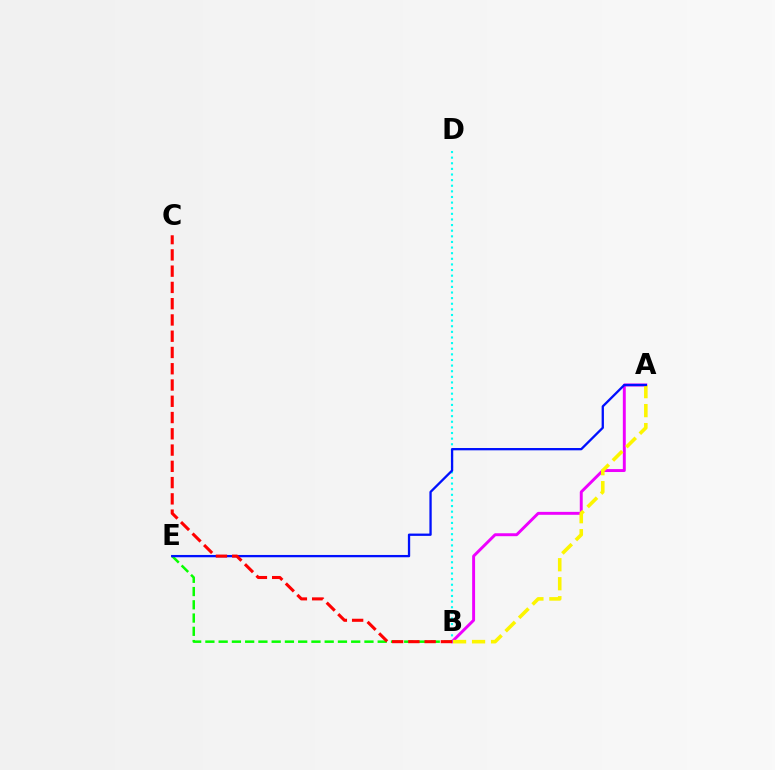{('B', 'D'): [{'color': '#00fff6', 'line_style': 'dotted', 'thickness': 1.53}], ('A', 'B'): [{'color': '#ee00ff', 'line_style': 'solid', 'thickness': 2.11}, {'color': '#fcf500', 'line_style': 'dashed', 'thickness': 2.58}], ('B', 'E'): [{'color': '#08ff00', 'line_style': 'dashed', 'thickness': 1.8}], ('A', 'E'): [{'color': '#0010ff', 'line_style': 'solid', 'thickness': 1.66}], ('B', 'C'): [{'color': '#ff0000', 'line_style': 'dashed', 'thickness': 2.21}]}